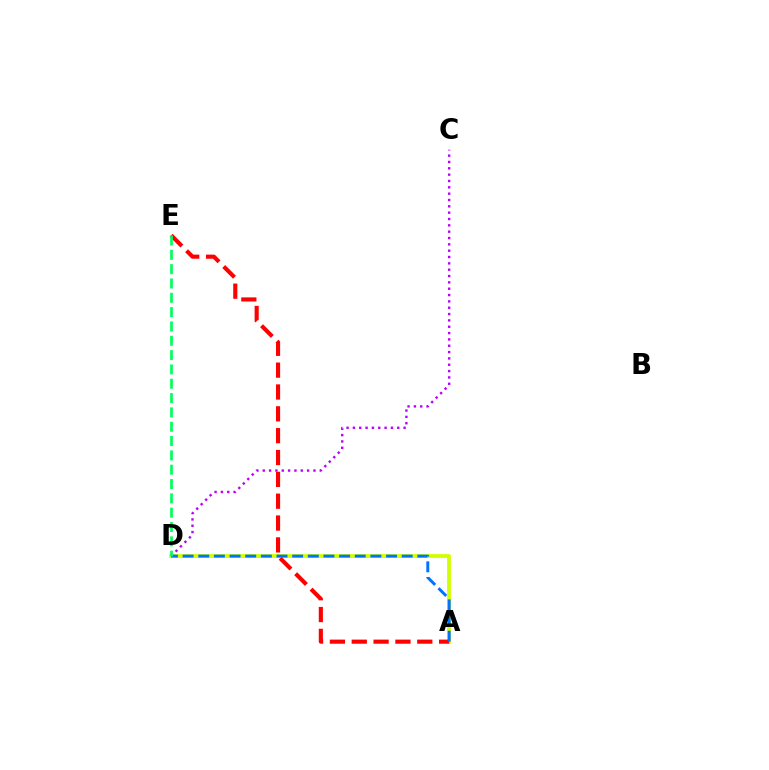{('A', 'D'): [{'color': '#d1ff00', 'line_style': 'solid', 'thickness': 2.73}, {'color': '#0074ff', 'line_style': 'dashed', 'thickness': 2.13}], ('A', 'E'): [{'color': '#ff0000', 'line_style': 'dashed', 'thickness': 2.97}], ('C', 'D'): [{'color': '#b900ff', 'line_style': 'dotted', 'thickness': 1.72}], ('D', 'E'): [{'color': '#00ff5c', 'line_style': 'dashed', 'thickness': 1.95}]}